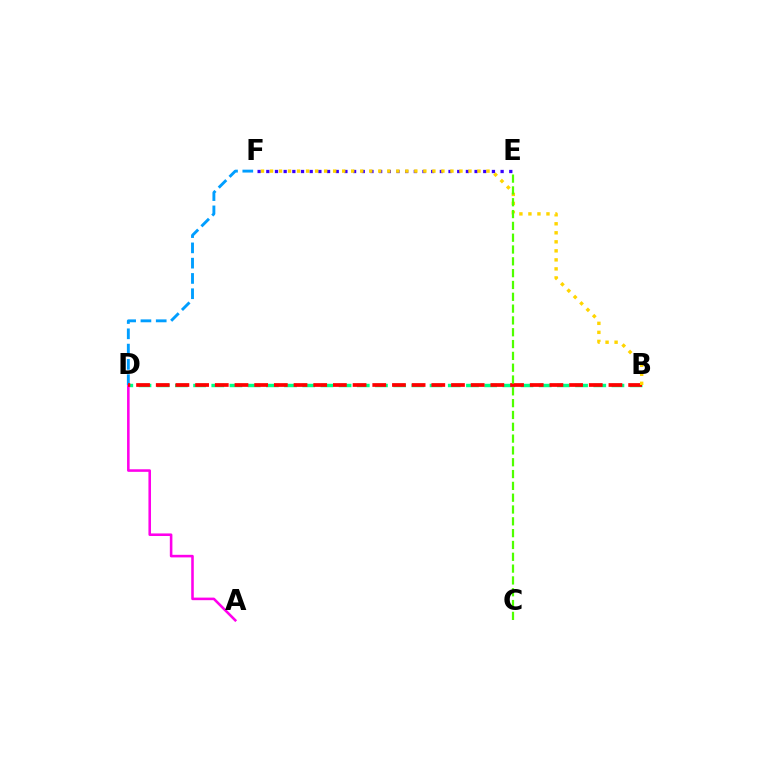{('B', 'D'): [{'color': '#00ff86', 'line_style': 'dashed', 'thickness': 2.47}, {'color': '#ff0000', 'line_style': 'dashed', 'thickness': 2.67}], ('E', 'F'): [{'color': '#3700ff', 'line_style': 'dotted', 'thickness': 2.36}], ('A', 'D'): [{'color': '#ff00ed', 'line_style': 'solid', 'thickness': 1.85}], ('D', 'F'): [{'color': '#009eff', 'line_style': 'dashed', 'thickness': 2.08}], ('B', 'F'): [{'color': '#ffd500', 'line_style': 'dotted', 'thickness': 2.45}], ('C', 'E'): [{'color': '#4fff00', 'line_style': 'dashed', 'thickness': 1.61}]}